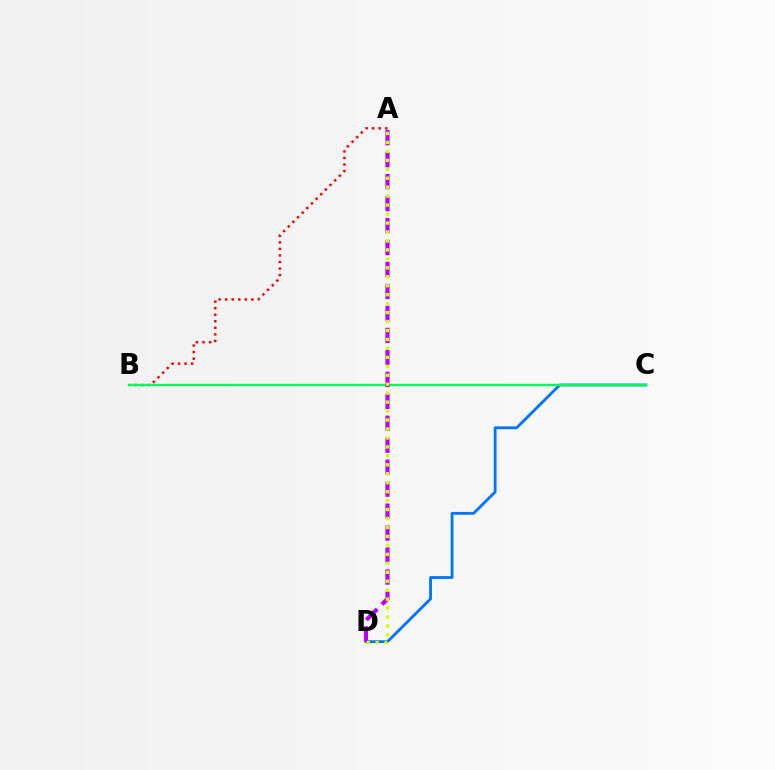{('A', 'B'): [{'color': '#ff0000', 'line_style': 'dotted', 'thickness': 1.78}], ('C', 'D'): [{'color': '#0074ff', 'line_style': 'solid', 'thickness': 2.03}], ('B', 'C'): [{'color': '#00ff5c', 'line_style': 'solid', 'thickness': 1.71}], ('A', 'D'): [{'color': '#b900ff', 'line_style': 'dashed', 'thickness': 2.98}, {'color': '#d1ff00', 'line_style': 'dotted', 'thickness': 2.43}]}